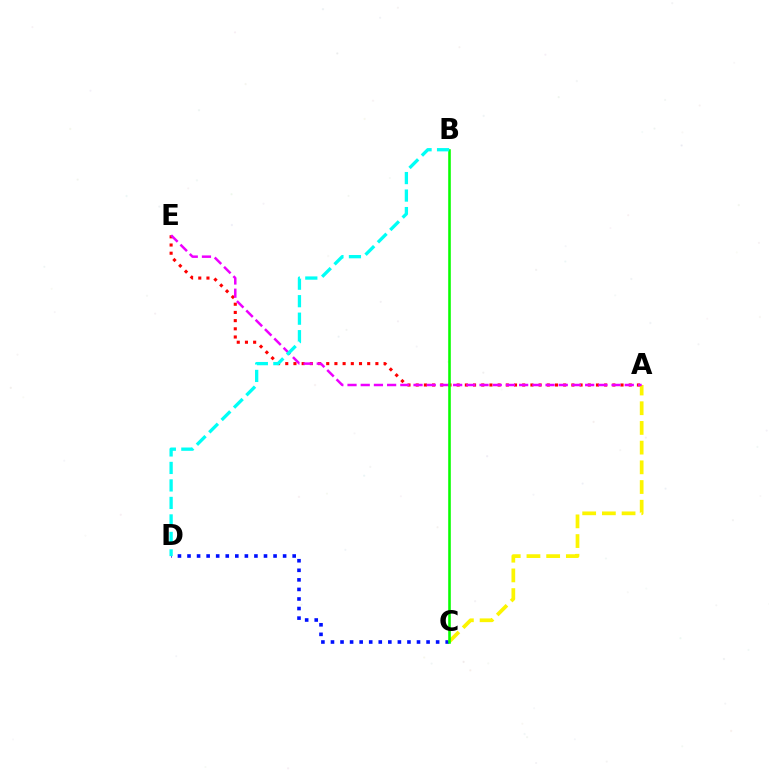{('C', 'D'): [{'color': '#0010ff', 'line_style': 'dotted', 'thickness': 2.6}], ('A', 'E'): [{'color': '#ff0000', 'line_style': 'dotted', 'thickness': 2.23}, {'color': '#ee00ff', 'line_style': 'dashed', 'thickness': 1.79}], ('A', 'C'): [{'color': '#fcf500', 'line_style': 'dashed', 'thickness': 2.68}], ('B', 'C'): [{'color': '#08ff00', 'line_style': 'solid', 'thickness': 1.86}], ('B', 'D'): [{'color': '#00fff6', 'line_style': 'dashed', 'thickness': 2.38}]}